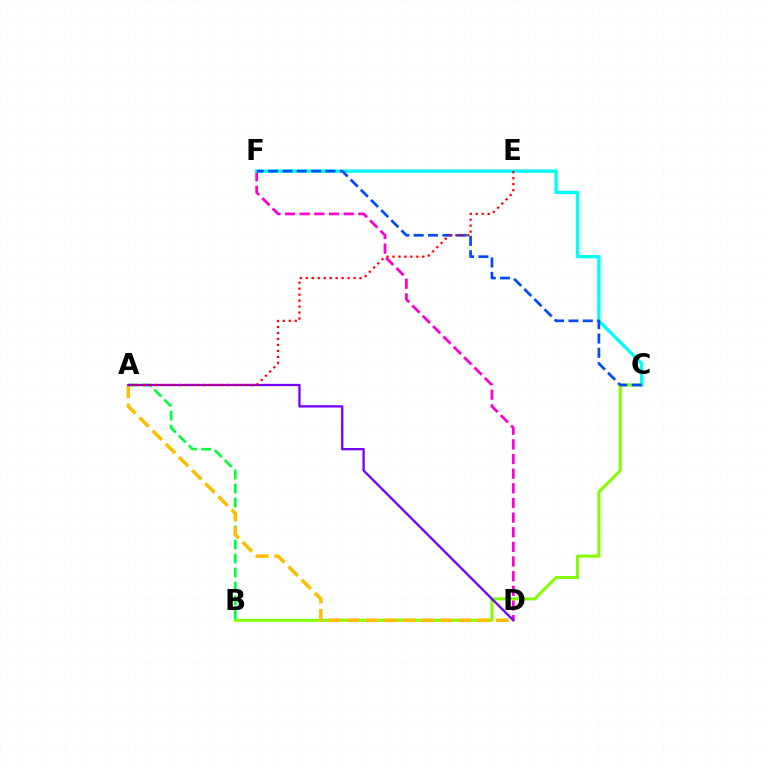{('D', 'F'): [{'color': '#ff00cf', 'line_style': 'dashed', 'thickness': 1.99}], ('B', 'C'): [{'color': '#84ff00', 'line_style': 'solid', 'thickness': 2.19}], ('C', 'F'): [{'color': '#00fff6', 'line_style': 'solid', 'thickness': 2.42}, {'color': '#004bff', 'line_style': 'dashed', 'thickness': 1.95}], ('A', 'B'): [{'color': '#00ff39', 'line_style': 'dashed', 'thickness': 1.9}], ('A', 'D'): [{'color': '#ffbd00', 'line_style': 'dashed', 'thickness': 2.53}, {'color': '#7200ff', 'line_style': 'solid', 'thickness': 1.65}], ('A', 'E'): [{'color': '#ff0000', 'line_style': 'dotted', 'thickness': 1.62}]}